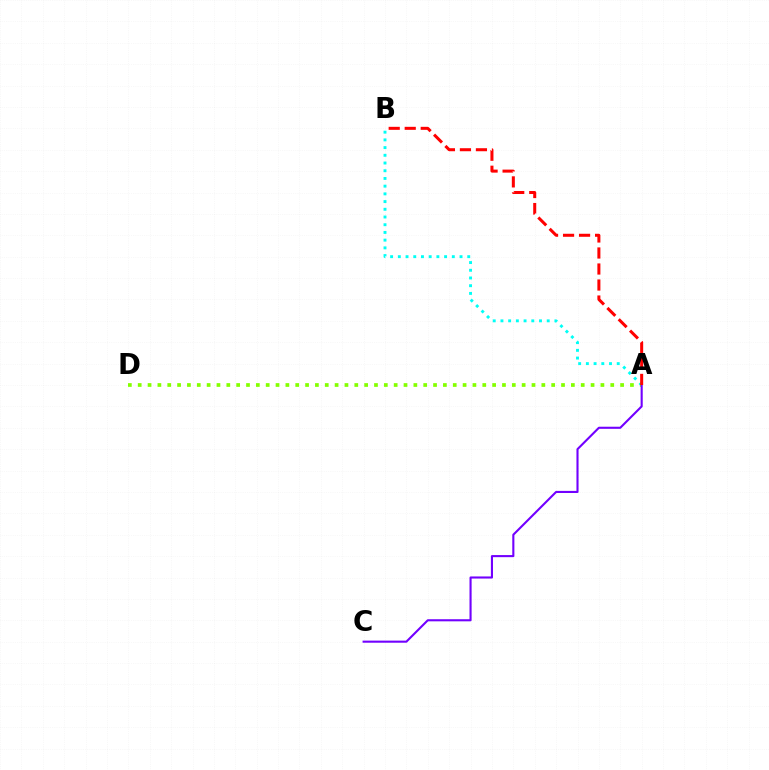{('A', 'B'): [{'color': '#00fff6', 'line_style': 'dotted', 'thickness': 2.1}, {'color': '#ff0000', 'line_style': 'dashed', 'thickness': 2.18}], ('A', 'D'): [{'color': '#84ff00', 'line_style': 'dotted', 'thickness': 2.67}], ('A', 'C'): [{'color': '#7200ff', 'line_style': 'solid', 'thickness': 1.51}]}